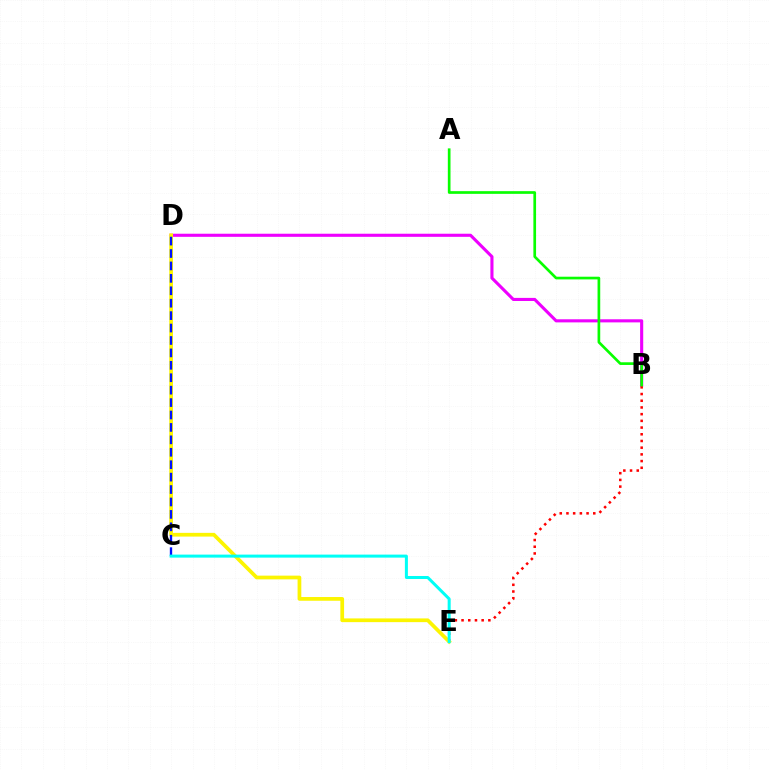{('B', 'D'): [{'color': '#ee00ff', 'line_style': 'solid', 'thickness': 2.23}], ('B', 'E'): [{'color': '#ff0000', 'line_style': 'dotted', 'thickness': 1.82}], ('D', 'E'): [{'color': '#fcf500', 'line_style': 'solid', 'thickness': 2.68}], ('A', 'B'): [{'color': '#08ff00', 'line_style': 'solid', 'thickness': 1.93}], ('C', 'D'): [{'color': '#0010ff', 'line_style': 'dashed', 'thickness': 1.69}], ('C', 'E'): [{'color': '#00fff6', 'line_style': 'solid', 'thickness': 2.17}]}